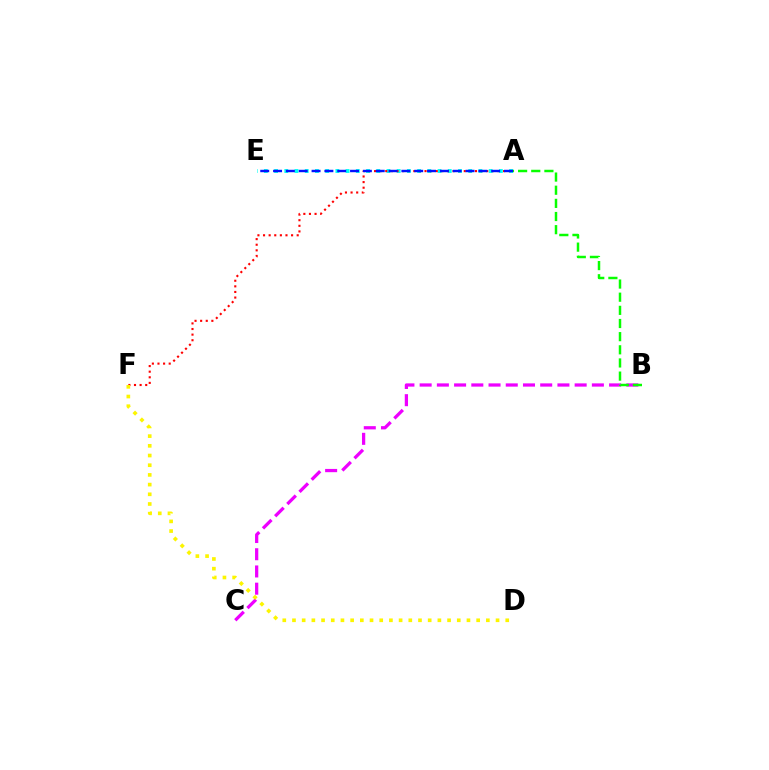{('B', 'C'): [{'color': '#ee00ff', 'line_style': 'dashed', 'thickness': 2.34}], ('A', 'E'): [{'color': '#00fff6', 'line_style': 'dotted', 'thickness': 2.78}, {'color': '#0010ff', 'line_style': 'dashed', 'thickness': 1.74}], ('A', 'F'): [{'color': '#ff0000', 'line_style': 'dotted', 'thickness': 1.52}], ('A', 'B'): [{'color': '#08ff00', 'line_style': 'dashed', 'thickness': 1.79}], ('D', 'F'): [{'color': '#fcf500', 'line_style': 'dotted', 'thickness': 2.63}]}